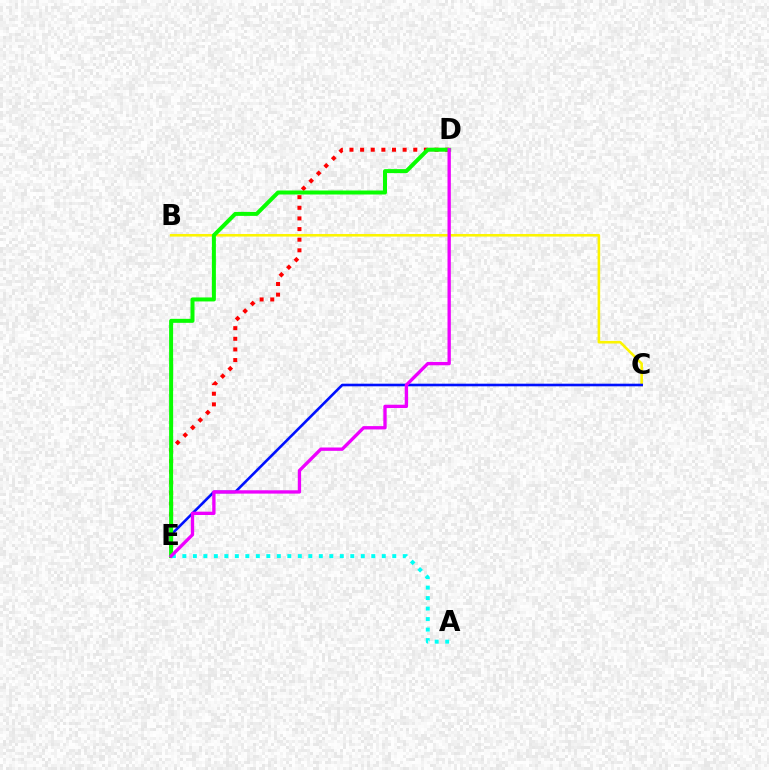{('B', 'C'): [{'color': '#fcf500', 'line_style': 'solid', 'thickness': 1.86}], ('D', 'E'): [{'color': '#ff0000', 'line_style': 'dotted', 'thickness': 2.89}, {'color': '#08ff00', 'line_style': 'solid', 'thickness': 2.88}, {'color': '#ee00ff', 'line_style': 'solid', 'thickness': 2.4}], ('C', 'E'): [{'color': '#0010ff', 'line_style': 'solid', 'thickness': 1.88}], ('A', 'E'): [{'color': '#00fff6', 'line_style': 'dotted', 'thickness': 2.85}]}